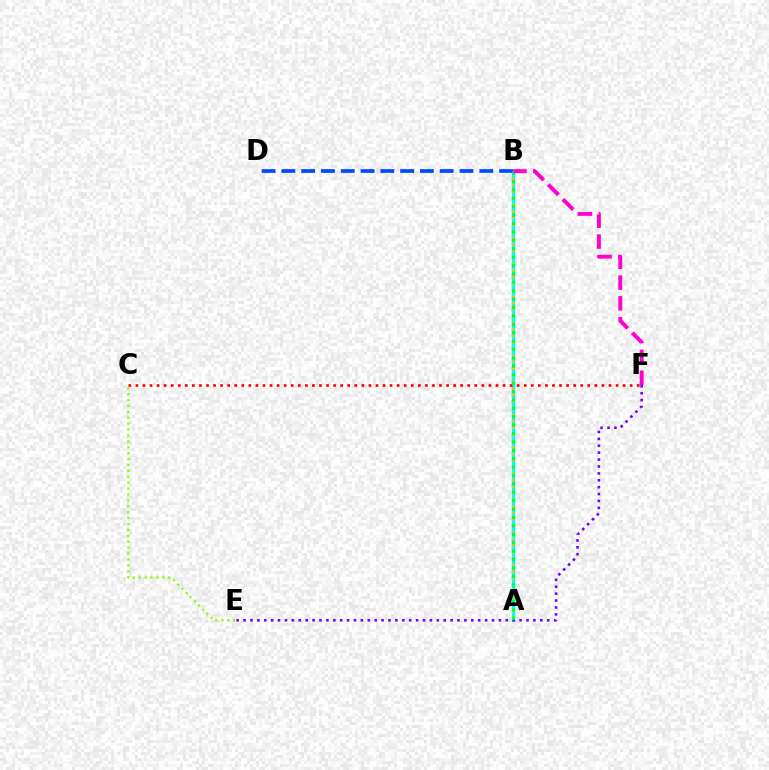{('A', 'B'): [{'color': '#00fff6', 'line_style': 'solid', 'thickness': 2.46}, {'color': '#ffbd00', 'line_style': 'dotted', 'thickness': 1.78}, {'color': '#00ff39', 'line_style': 'dotted', 'thickness': 2.28}], ('C', 'E'): [{'color': '#84ff00', 'line_style': 'dotted', 'thickness': 1.6}], ('C', 'F'): [{'color': '#ff0000', 'line_style': 'dotted', 'thickness': 1.92}], ('B', 'D'): [{'color': '#004bff', 'line_style': 'dashed', 'thickness': 2.69}], ('E', 'F'): [{'color': '#7200ff', 'line_style': 'dotted', 'thickness': 1.88}], ('B', 'F'): [{'color': '#ff00cf', 'line_style': 'dashed', 'thickness': 2.83}]}